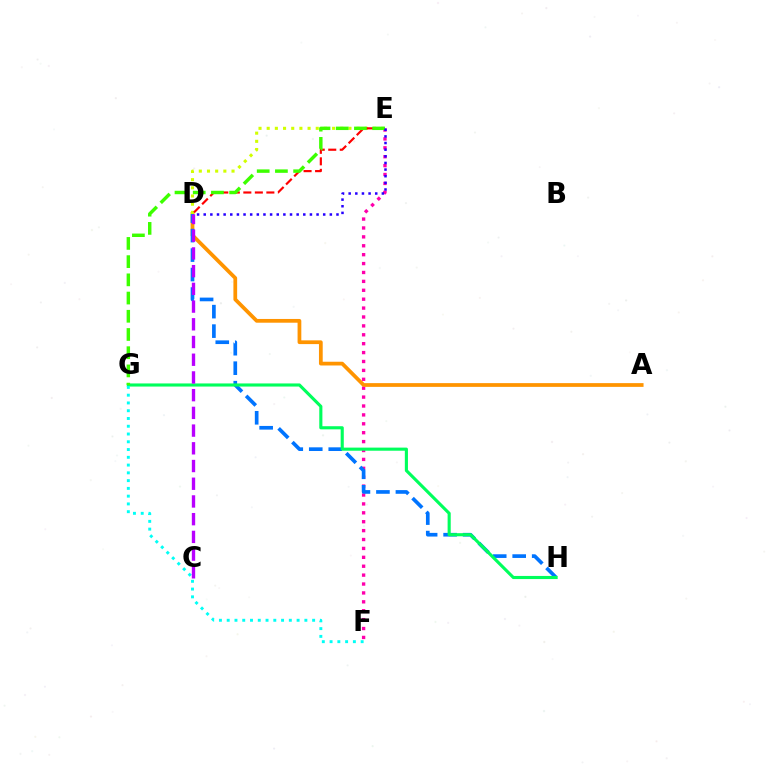{('E', 'F'): [{'color': '#ff00ac', 'line_style': 'dotted', 'thickness': 2.42}], ('A', 'D'): [{'color': '#ff9400', 'line_style': 'solid', 'thickness': 2.7}], ('D', 'H'): [{'color': '#0074ff', 'line_style': 'dashed', 'thickness': 2.65}], ('G', 'H'): [{'color': '#00ff5c', 'line_style': 'solid', 'thickness': 2.24}], ('D', 'E'): [{'color': '#d1ff00', 'line_style': 'dotted', 'thickness': 2.22}, {'color': '#ff0000', 'line_style': 'dashed', 'thickness': 1.56}, {'color': '#2500ff', 'line_style': 'dotted', 'thickness': 1.8}], ('E', 'G'): [{'color': '#3dff00', 'line_style': 'dashed', 'thickness': 2.47}], ('F', 'G'): [{'color': '#00fff6', 'line_style': 'dotted', 'thickness': 2.11}], ('C', 'D'): [{'color': '#b900ff', 'line_style': 'dashed', 'thickness': 2.41}]}